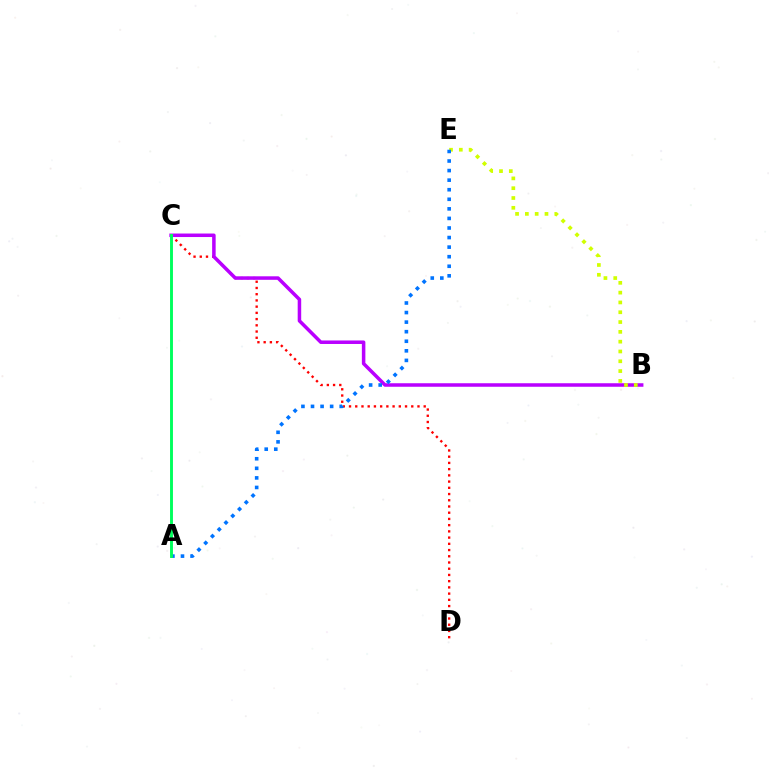{('C', 'D'): [{'color': '#ff0000', 'line_style': 'dotted', 'thickness': 1.69}], ('B', 'C'): [{'color': '#b900ff', 'line_style': 'solid', 'thickness': 2.53}], ('B', 'E'): [{'color': '#d1ff00', 'line_style': 'dotted', 'thickness': 2.66}], ('A', 'E'): [{'color': '#0074ff', 'line_style': 'dotted', 'thickness': 2.6}], ('A', 'C'): [{'color': '#00ff5c', 'line_style': 'solid', 'thickness': 2.09}]}